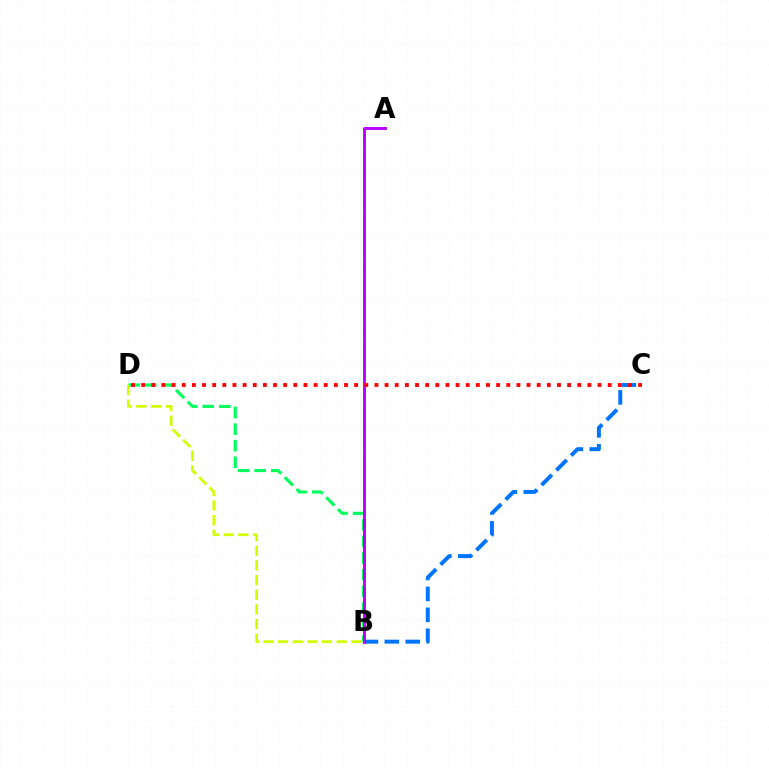{('B', 'D'): [{'color': '#00ff5c', 'line_style': 'dashed', 'thickness': 2.25}, {'color': '#d1ff00', 'line_style': 'dashed', 'thickness': 1.99}], ('B', 'C'): [{'color': '#0074ff', 'line_style': 'dashed', 'thickness': 2.84}], ('A', 'B'): [{'color': '#b900ff', 'line_style': 'solid', 'thickness': 2.1}], ('C', 'D'): [{'color': '#ff0000', 'line_style': 'dotted', 'thickness': 2.76}]}